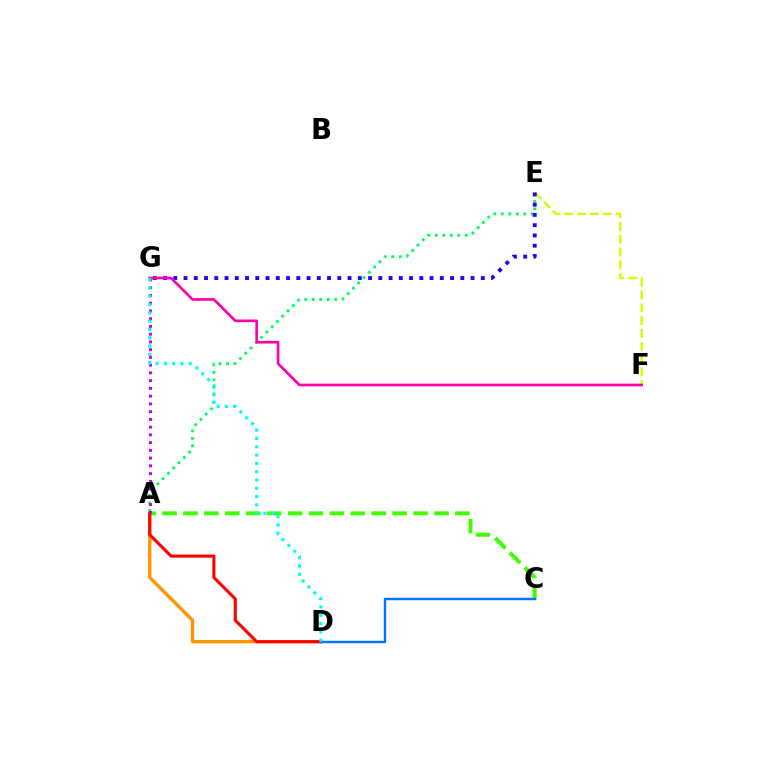{('A', 'D'): [{'color': '#ff9400', 'line_style': 'solid', 'thickness': 2.41}, {'color': '#ff0000', 'line_style': 'solid', 'thickness': 2.22}], ('A', 'E'): [{'color': '#00ff5c', 'line_style': 'dotted', 'thickness': 2.03}], ('A', 'C'): [{'color': '#3dff00', 'line_style': 'dashed', 'thickness': 2.84}], ('E', 'F'): [{'color': '#d1ff00', 'line_style': 'dashed', 'thickness': 1.74}], ('E', 'G'): [{'color': '#2500ff', 'line_style': 'dotted', 'thickness': 2.79}], ('F', 'G'): [{'color': '#ff00ac', 'line_style': 'solid', 'thickness': 1.94}], ('A', 'G'): [{'color': '#b900ff', 'line_style': 'dotted', 'thickness': 2.1}], ('C', 'D'): [{'color': '#0074ff', 'line_style': 'solid', 'thickness': 1.75}], ('D', 'G'): [{'color': '#00fff6', 'line_style': 'dotted', 'thickness': 2.26}]}